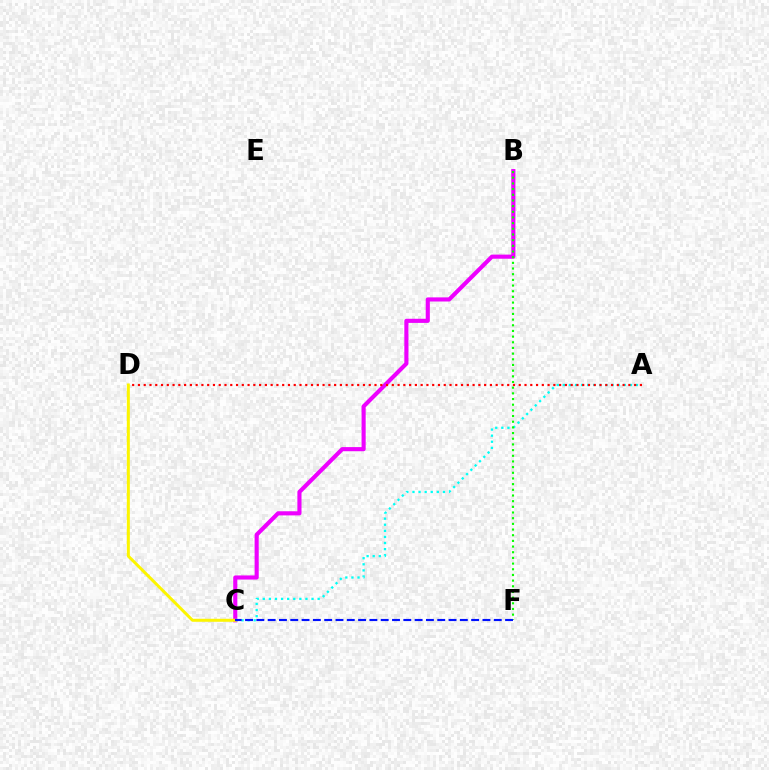{('B', 'C'): [{'color': '#ee00ff', 'line_style': 'solid', 'thickness': 2.97}], ('A', 'C'): [{'color': '#00fff6', 'line_style': 'dotted', 'thickness': 1.66}], ('A', 'D'): [{'color': '#ff0000', 'line_style': 'dotted', 'thickness': 1.57}], ('C', 'D'): [{'color': '#fcf500', 'line_style': 'solid', 'thickness': 2.16}], ('B', 'F'): [{'color': '#08ff00', 'line_style': 'dotted', 'thickness': 1.54}], ('C', 'F'): [{'color': '#0010ff', 'line_style': 'dashed', 'thickness': 1.54}]}